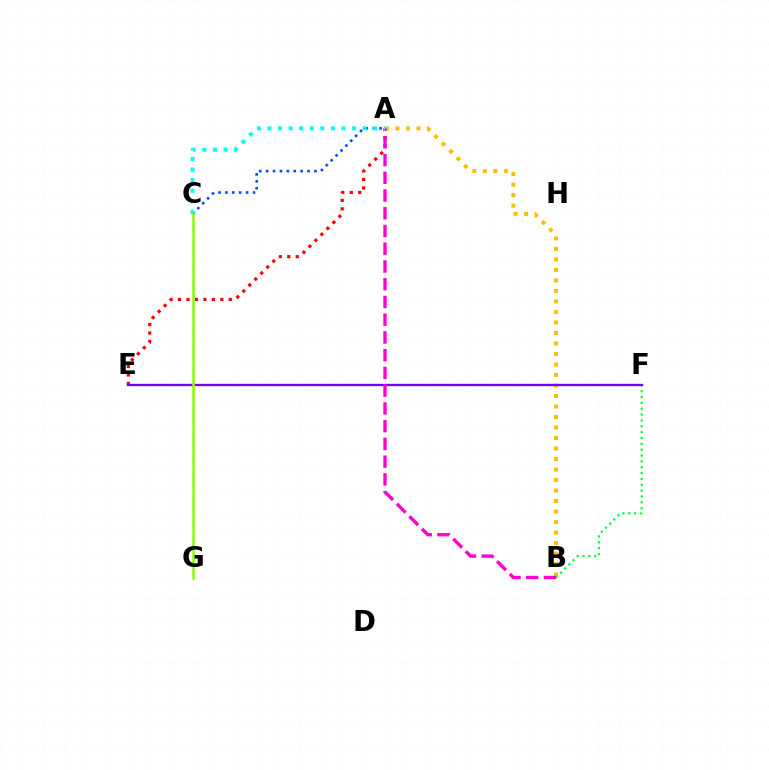{('A', 'E'): [{'color': '#ff0000', 'line_style': 'dotted', 'thickness': 2.3}], ('A', 'C'): [{'color': '#004bff', 'line_style': 'dotted', 'thickness': 1.88}, {'color': '#00fff6', 'line_style': 'dotted', 'thickness': 2.87}], ('B', 'F'): [{'color': '#00ff39', 'line_style': 'dotted', 'thickness': 1.59}], ('A', 'B'): [{'color': '#ffbd00', 'line_style': 'dotted', 'thickness': 2.85}, {'color': '#ff00cf', 'line_style': 'dashed', 'thickness': 2.41}], ('E', 'F'): [{'color': '#7200ff', 'line_style': 'solid', 'thickness': 1.68}], ('C', 'G'): [{'color': '#84ff00', 'line_style': 'solid', 'thickness': 1.81}]}